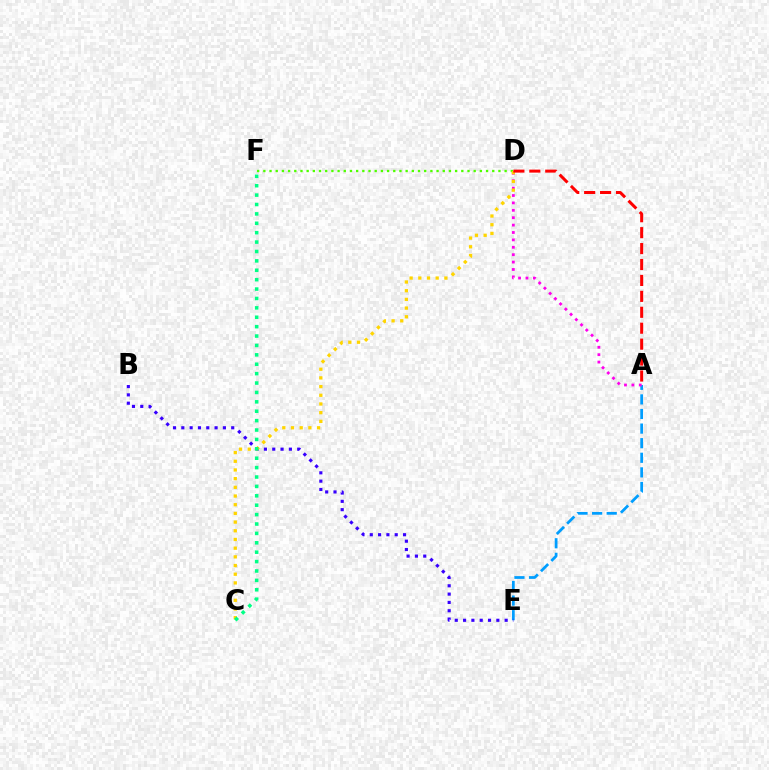{('A', 'E'): [{'color': '#009eff', 'line_style': 'dashed', 'thickness': 1.98}], ('A', 'D'): [{'color': '#ff00ed', 'line_style': 'dotted', 'thickness': 2.01}, {'color': '#ff0000', 'line_style': 'dashed', 'thickness': 2.16}], ('B', 'E'): [{'color': '#3700ff', 'line_style': 'dotted', 'thickness': 2.26}], ('D', 'F'): [{'color': '#4fff00', 'line_style': 'dotted', 'thickness': 1.68}], ('C', 'D'): [{'color': '#ffd500', 'line_style': 'dotted', 'thickness': 2.36}], ('C', 'F'): [{'color': '#00ff86', 'line_style': 'dotted', 'thickness': 2.55}]}